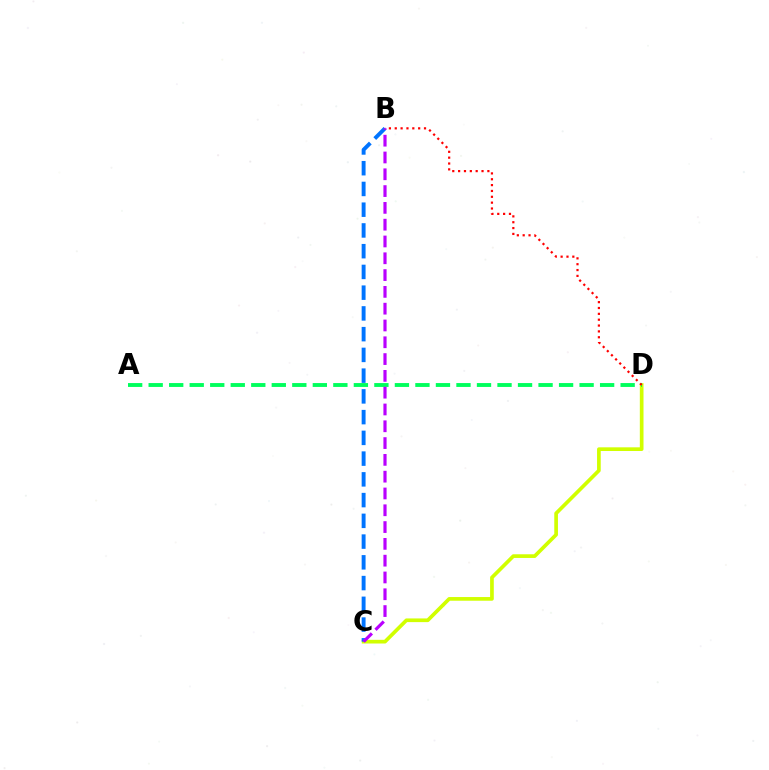{('C', 'D'): [{'color': '#d1ff00', 'line_style': 'solid', 'thickness': 2.65}], ('A', 'D'): [{'color': '#00ff5c', 'line_style': 'dashed', 'thickness': 2.79}], ('B', 'C'): [{'color': '#0074ff', 'line_style': 'dashed', 'thickness': 2.82}, {'color': '#b900ff', 'line_style': 'dashed', 'thickness': 2.28}], ('B', 'D'): [{'color': '#ff0000', 'line_style': 'dotted', 'thickness': 1.59}]}